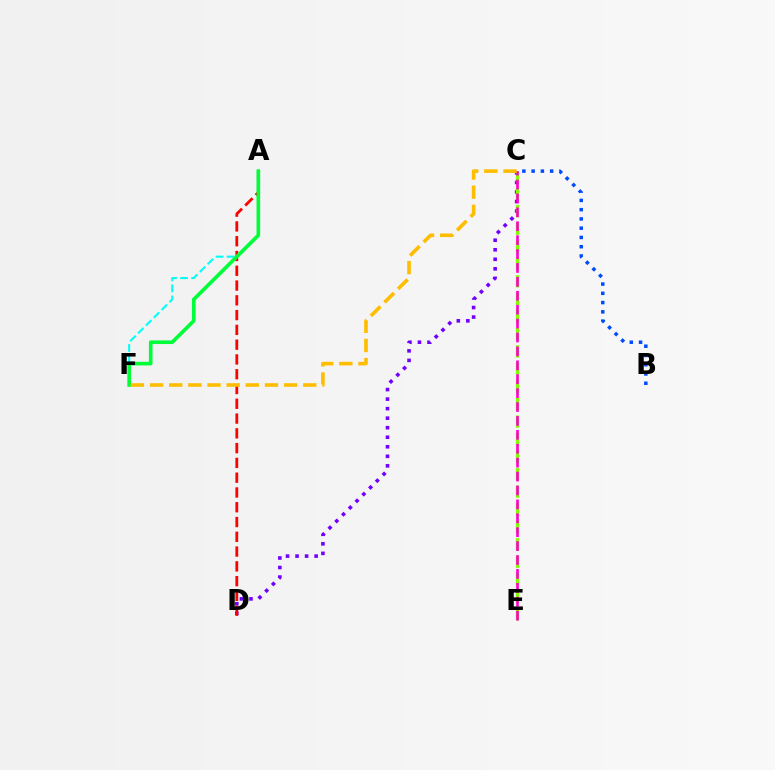{('A', 'F'): [{'color': '#00fff6', 'line_style': 'dashed', 'thickness': 1.5}, {'color': '#00ff39', 'line_style': 'solid', 'thickness': 2.62}], ('C', 'D'): [{'color': '#7200ff', 'line_style': 'dotted', 'thickness': 2.59}], ('A', 'D'): [{'color': '#ff0000', 'line_style': 'dashed', 'thickness': 2.01}], ('C', 'E'): [{'color': '#84ff00', 'line_style': 'dashed', 'thickness': 2.38}, {'color': '#ff00cf', 'line_style': 'dashed', 'thickness': 1.89}], ('B', 'C'): [{'color': '#004bff', 'line_style': 'dotted', 'thickness': 2.52}], ('C', 'F'): [{'color': '#ffbd00', 'line_style': 'dashed', 'thickness': 2.6}]}